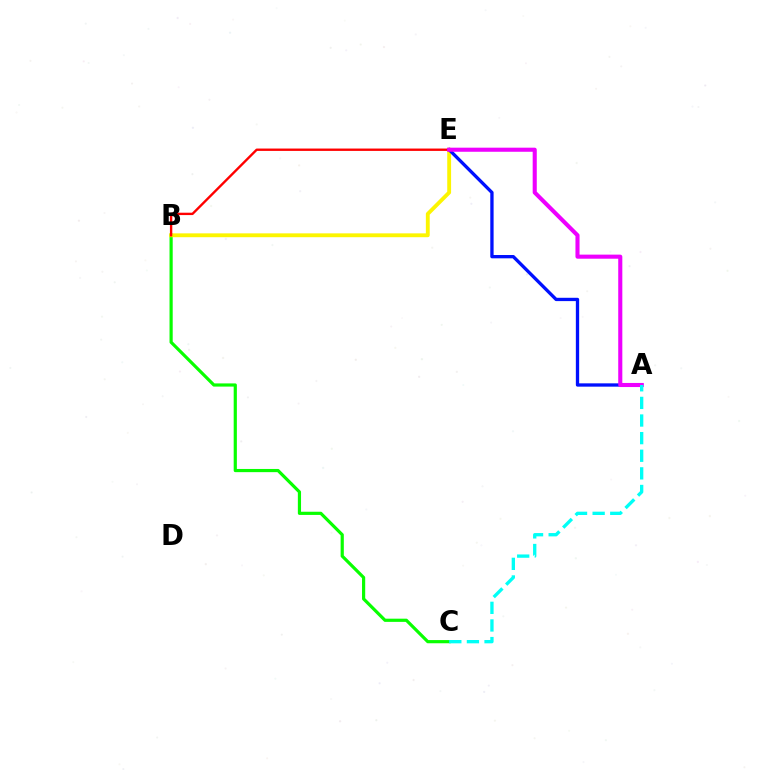{('B', 'C'): [{'color': '#08ff00', 'line_style': 'solid', 'thickness': 2.29}], ('B', 'E'): [{'color': '#fcf500', 'line_style': 'solid', 'thickness': 2.77}, {'color': '#ff0000', 'line_style': 'solid', 'thickness': 1.7}], ('A', 'E'): [{'color': '#0010ff', 'line_style': 'solid', 'thickness': 2.38}, {'color': '#ee00ff', 'line_style': 'solid', 'thickness': 2.94}], ('A', 'C'): [{'color': '#00fff6', 'line_style': 'dashed', 'thickness': 2.39}]}